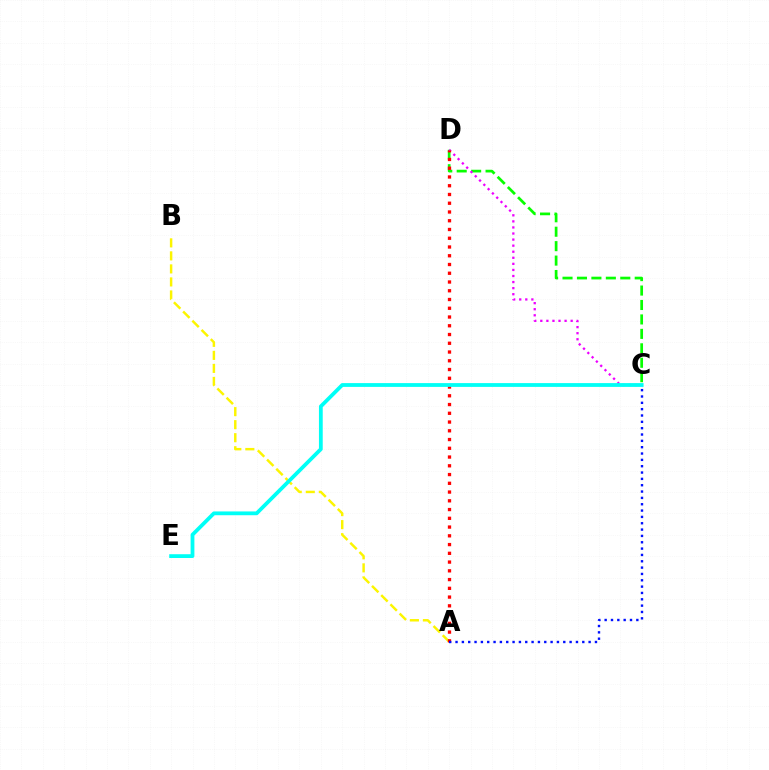{('A', 'B'): [{'color': '#fcf500', 'line_style': 'dashed', 'thickness': 1.77}], ('C', 'D'): [{'color': '#08ff00', 'line_style': 'dashed', 'thickness': 1.96}, {'color': '#ee00ff', 'line_style': 'dotted', 'thickness': 1.65}], ('A', 'D'): [{'color': '#ff0000', 'line_style': 'dotted', 'thickness': 2.38}], ('C', 'E'): [{'color': '#00fff6', 'line_style': 'solid', 'thickness': 2.73}], ('A', 'C'): [{'color': '#0010ff', 'line_style': 'dotted', 'thickness': 1.72}]}